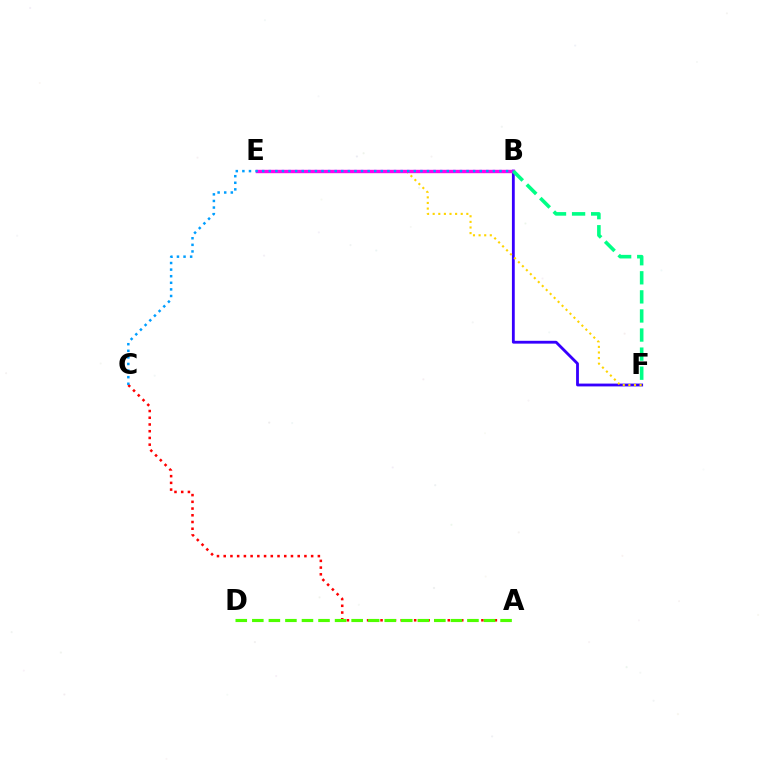{('B', 'F'): [{'color': '#3700ff', 'line_style': 'solid', 'thickness': 2.03}, {'color': '#00ff86', 'line_style': 'dashed', 'thickness': 2.59}], ('A', 'C'): [{'color': '#ff0000', 'line_style': 'dotted', 'thickness': 1.83}], ('A', 'D'): [{'color': '#4fff00', 'line_style': 'dashed', 'thickness': 2.25}], ('E', 'F'): [{'color': '#ffd500', 'line_style': 'dotted', 'thickness': 1.52}], ('B', 'E'): [{'color': '#ff00ed', 'line_style': 'solid', 'thickness': 2.44}], ('B', 'C'): [{'color': '#009eff', 'line_style': 'dotted', 'thickness': 1.79}]}